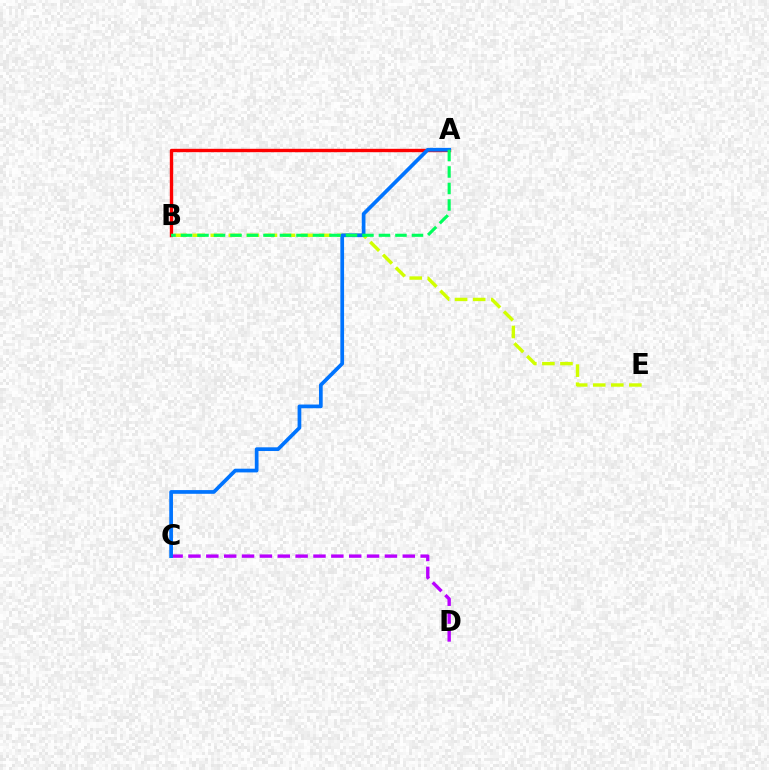{('B', 'E'): [{'color': '#d1ff00', 'line_style': 'dashed', 'thickness': 2.45}], ('C', 'D'): [{'color': '#b900ff', 'line_style': 'dashed', 'thickness': 2.43}], ('A', 'B'): [{'color': '#ff0000', 'line_style': 'solid', 'thickness': 2.43}, {'color': '#00ff5c', 'line_style': 'dashed', 'thickness': 2.24}], ('A', 'C'): [{'color': '#0074ff', 'line_style': 'solid', 'thickness': 2.67}]}